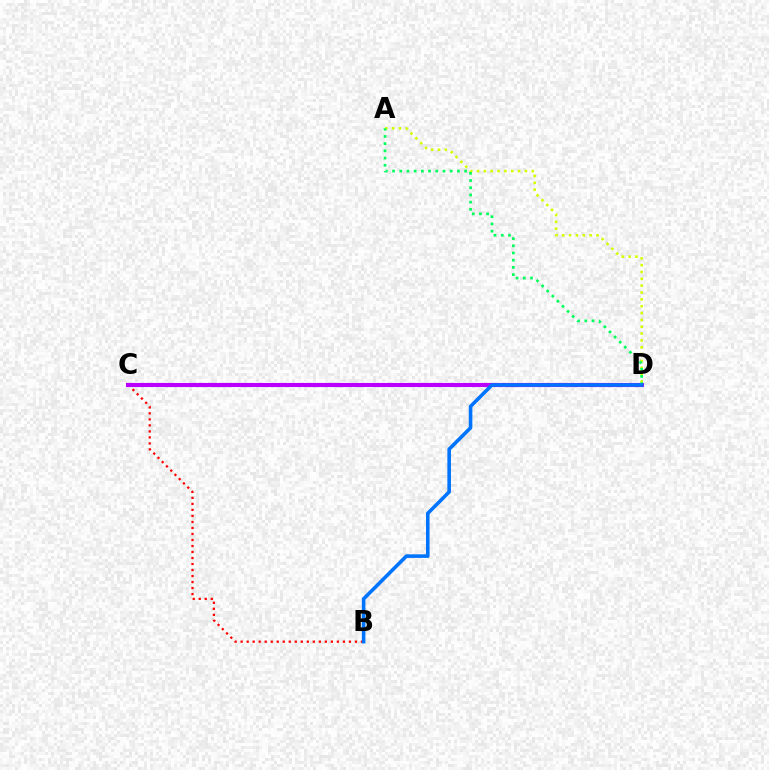{('B', 'C'): [{'color': '#ff0000', 'line_style': 'dotted', 'thickness': 1.63}], ('A', 'D'): [{'color': '#d1ff00', 'line_style': 'dotted', 'thickness': 1.86}, {'color': '#00ff5c', 'line_style': 'dotted', 'thickness': 1.96}], ('C', 'D'): [{'color': '#b900ff', 'line_style': 'solid', 'thickness': 2.95}], ('B', 'D'): [{'color': '#0074ff', 'line_style': 'solid', 'thickness': 2.58}]}